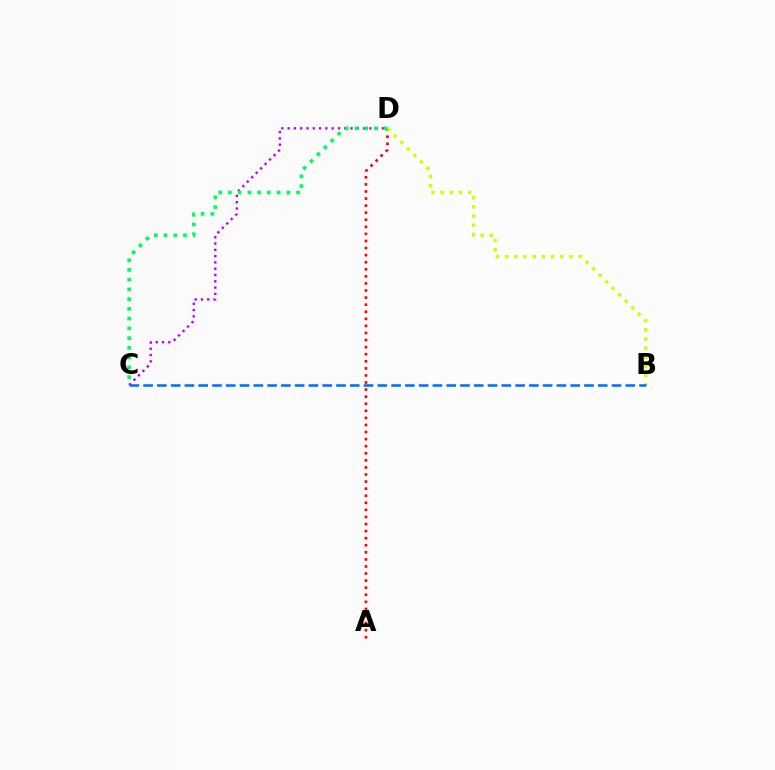{('C', 'D'): [{'color': '#b900ff', 'line_style': 'dotted', 'thickness': 1.71}, {'color': '#00ff5c', 'line_style': 'dotted', 'thickness': 2.65}], ('A', 'D'): [{'color': '#ff0000', 'line_style': 'dotted', 'thickness': 1.92}], ('B', 'D'): [{'color': '#d1ff00', 'line_style': 'dotted', 'thickness': 2.5}], ('B', 'C'): [{'color': '#0074ff', 'line_style': 'dashed', 'thickness': 1.87}]}